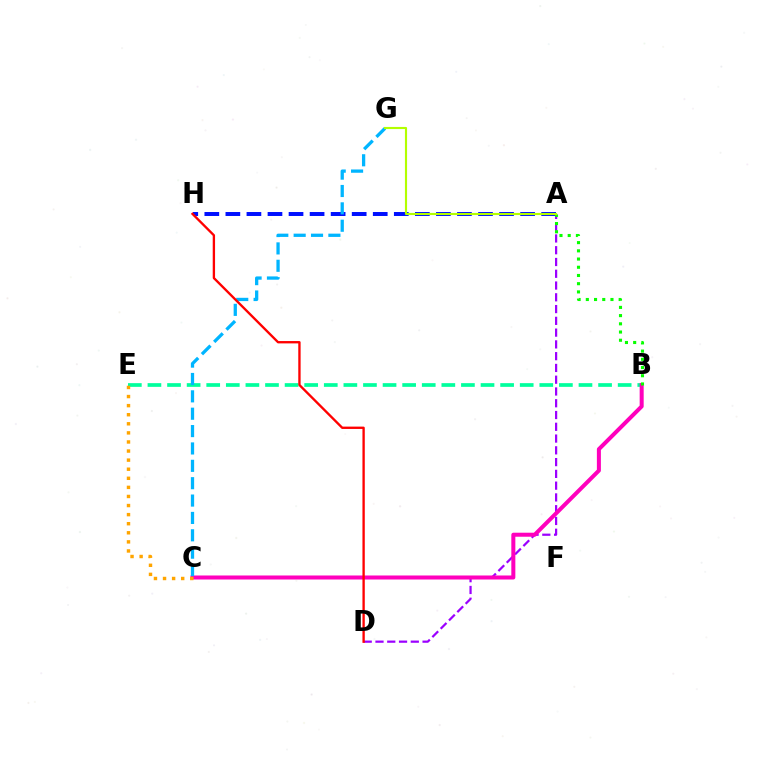{('A', 'D'): [{'color': '#9b00ff', 'line_style': 'dashed', 'thickness': 1.6}], ('A', 'H'): [{'color': '#0010ff', 'line_style': 'dashed', 'thickness': 2.86}], ('B', 'E'): [{'color': '#00ff9d', 'line_style': 'dashed', 'thickness': 2.66}], ('B', 'C'): [{'color': '#ff00bd', 'line_style': 'solid', 'thickness': 2.89}], ('A', 'B'): [{'color': '#08ff00', 'line_style': 'dotted', 'thickness': 2.23}], ('C', 'G'): [{'color': '#00b5ff', 'line_style': 'dashed', 'thickness': 2.36}], ('D', 'H'): [{'color': '#ff0000', 'line_style': 'solid', 'thickness': 1.69}], ('A', 'G'): [{'color': '#b3ff00', 'line_style': 'solid', 'thickness': 1.54}], ('C', 'E'): [{'color': '#ffa500', 'line_style': 'dotted', 'thickness': 2.47}]}